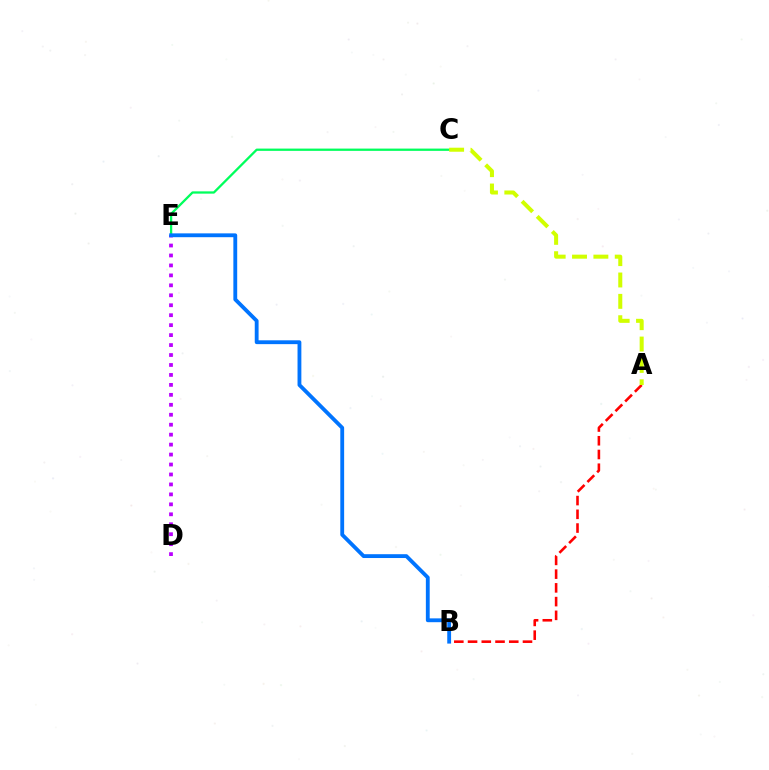{('A', 'B'): [{'color': '#ff0000', 'line_style': 'dashed', 'thickness': 1.87}], ('D', 'E'): [{'color': '#b900ff', 'line_style': 'dotted', 'thickness': 2.7}], ('C', 'E'): [{'color': '#00ff5c', 'line_style': 'solid', 'thickness': 1.64}], ('B', 'E'): [{'color': '#0074ff', 'line_style': 'solid', 'thickness': 2.76}], ('A', 'C'): [{'color': '#d1ff00', 'line_style': 'dashed', 'thickness': 2.9}]}